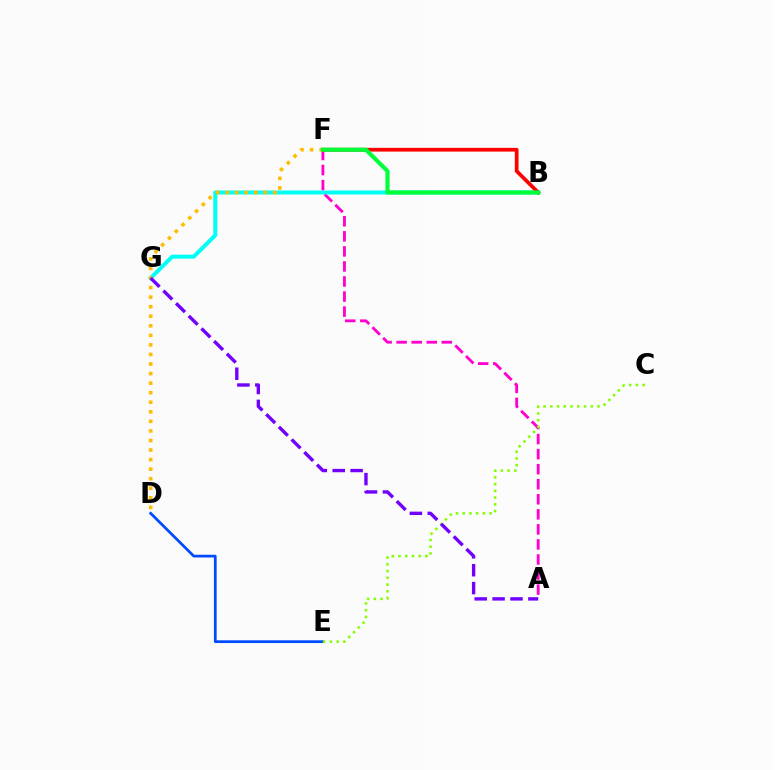{('A', 'F'): [{'color': '#ff00cf', 'line_style': 'dashed', 'thickness': 2.04}], ('B', 'G'): [{'color': '#00fff6', 'line_style': 'solid', 'thickness': 2.88}], ('B', 'F'): [{'color': '#ff0000', 'line_style': 'solid', 'thickness': 2.69}, {'color': '#00ff39', 'line_style': 'solid', 'thickness': 2.98}], ('D', 'E'): [{'color': '#004bff', 'line_style': 'solid', 'thickness': 1.97}], ('C', 'E'): [{'color': '#84ff00', 'line_style': 'dotted', 'thickness': 1.83}], ('D', 'F'): [{'color': '#ffbd00', 'line_style': 'dotted', 'thickness': 2.6}], ('A', 'G'): [{'color': '#7200ff', 'line_style': 'dashed', 'thickness': 2.43}]}